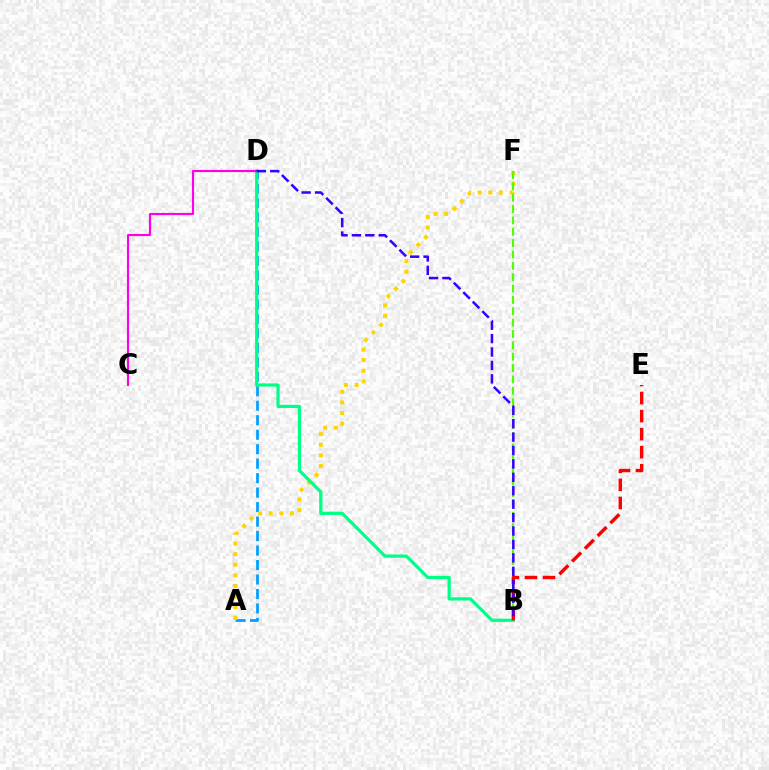{('A', 'D'): [{'color': '#009eff', 'line_style': 'dashed', 'thickness': 1.97}], ('A', 'F'): [{'color': '#ffd500', 'line_style': 'dotted', 'thickness': 2.88}], ('B', 'D'): [{'color': '#00ff86', 'line_style': 'solid', 'thickness': 2.32}, {'color': '#3700ff', 'line_style': 'dashed', 'thickness': 1.82}], ('C', 'D'): [{'color': '#ff00ed', 'line_style': 'solid', 'thickness': 1.54}], ('B', 'F'): [{'color': '#4fff00', 'line_style': 'dashed', 'thickness': 1.54}], ('B', 'E'): [{'color': '#ff0000', 'line_style': 'dashed', 'thickness': 2.45}]}